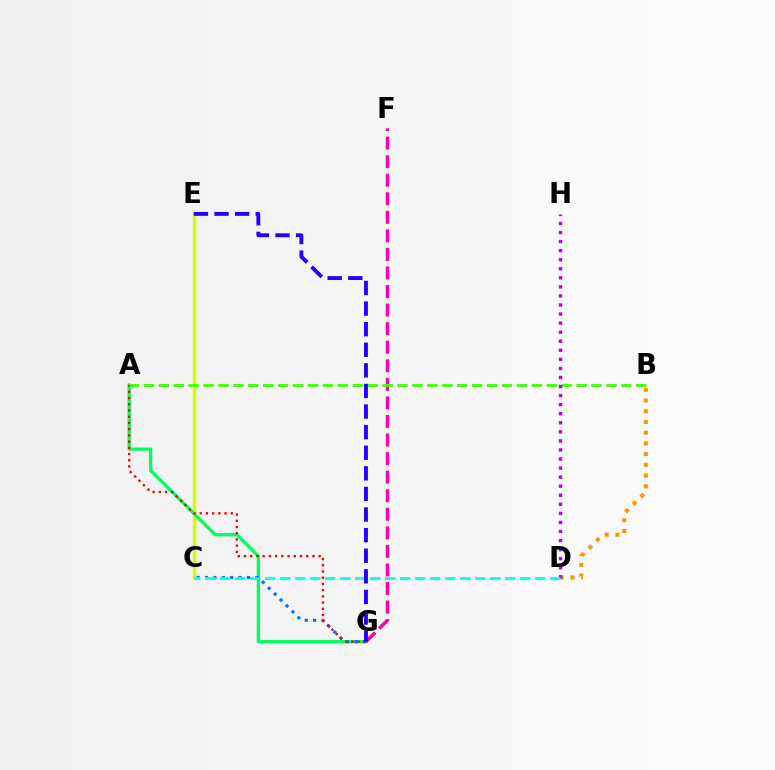{('B', 'D'): [{'color': '#ff9400', 'line_style': 'dotted', 'thickness': 2.91}], ('C', 'E'): [{'color': '#d1ff00', 'line_style': 'solid', 'thickness': 2.43}], ('A', 'G'): [{'color': '#00ff5c', 'line_style': 'solid', 'thickness': 2.34}, {'color': '#ff0000', 'line_style': 'dotted', 'thickness': 1.69}], ('C', 'G'): [{'color': '#0074ff', 'line_style': 'dotted', 'thickness': 2.28}], ('F', 'G'): [{'color': '#ff00ac', 'line_style': 'dashed', 'thickness': 2.52}], ('A', 'B'): [{'color': '#3dff00', 'line_style': 'dashed', 'thickness': 2.03}], ('D', 'H'): [{'color': '#b900ff', 'line_style': 'dotted', 'thickness': 2.46}], ('C', 'D'): [{'color': '#00fff6', 'line_style': 'dashed', 'thickness': 2.04}], ('E', 'G'): [{'color': '#2500ff', 'line_style': 'dashed', 'thickness': 2.8}]}